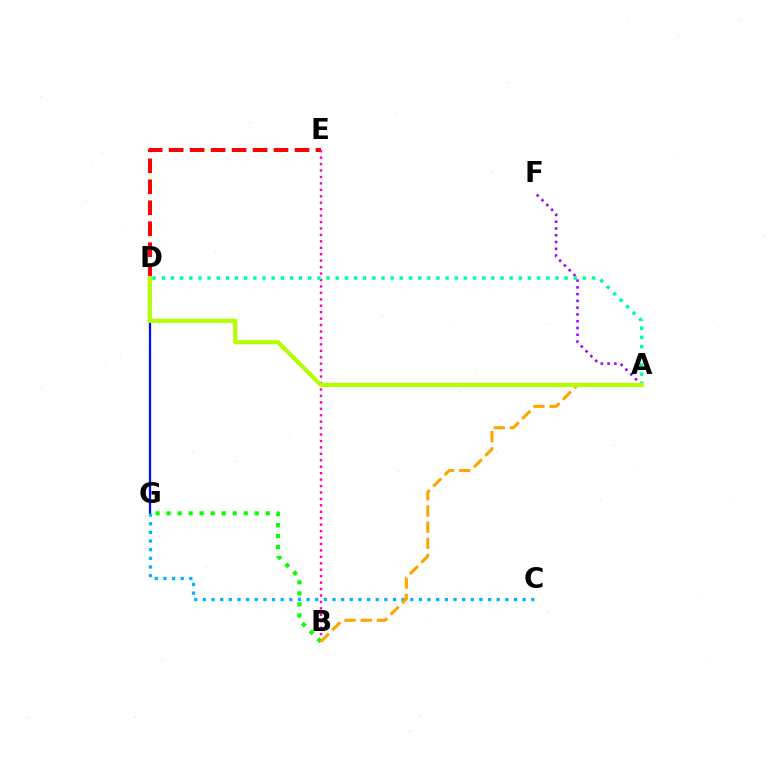{('D', 'E'): [{'color': '#ff0000', 'line_style': 'dashed', 'thickness': 2.85}], ('D', 'G'): [{'color': '#0010ff', 'line_style': 'solid', 'thickness': 1.64}], ('B', 'E'): [{'color': '#ff00bd', 'line_style': 'dotted', 'thickness': 1.75}], ('A', 'F'): [{'color': '#9b00ff', 'line_style': 'dotted', 'thickness': 1.84}], ('C', 'G'): [{'color': '#00b5ff', 'line_style': 'dotted', 'thickness': 2.35}], ('B', 'G'): [{'color': '#08ff00', 'line_style': 'dotted', 'thickness': 2.99}], ('A', 'D'): [{'color': '#00ff9d', 'line_style': 'dotted', 'thickness': 2.49}, {'color': '#b3ff00', 'line_style': 'solid', 'thickness': 2.99}], ('A', 'B'): [{'color': '#ffa500', 'line_style': 'dashed', 'thickness': 2.2}]}